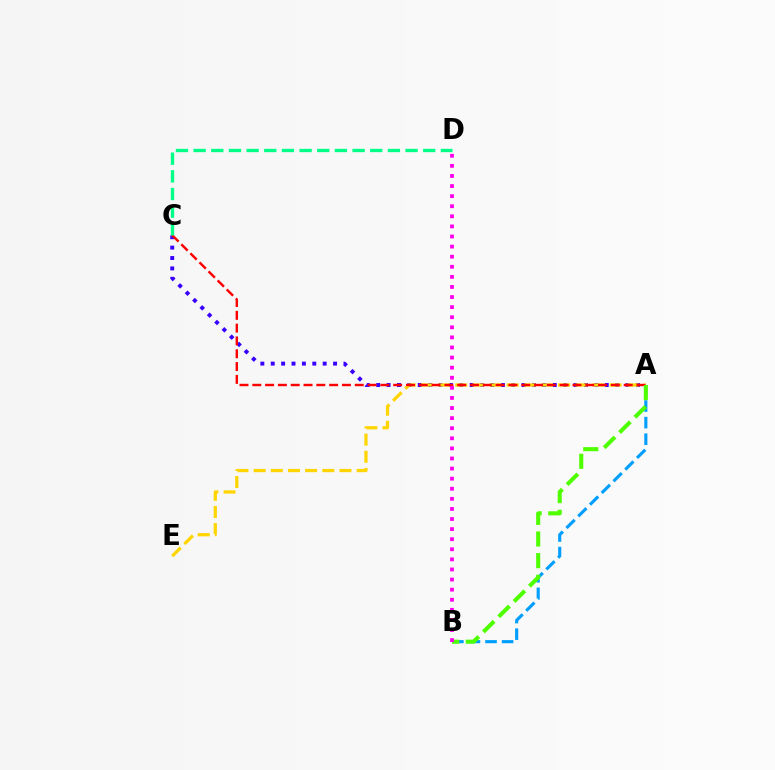{('A', 'B'): [{'color': '#009eff', 'line_style': 'dashed', 'thickness': 2.25}, {'color': '#4fff00', 'line_style': 'dashed', 'thickness': 2.94}], ('A', 'C'): [{'color': '#3700ff', 'line_style': 'dotted', 'thickness': 2.82}, {'color': '#ff0000', 'line_style': 'dashed', 'thickness': 1.74}], ('A', 'E'): [{'color': '#ffd500', 'line_style': 'dashed', 'thickness': 2.33}], ('C', 'D'): [{'color': '#00ff86', 'line_style': 'dashed', 'thickness': 2.4}], ('B', 'D'): [{'color': '#ff00ed', 'line_style': 'dotted', 'thickness': 2.74}]}